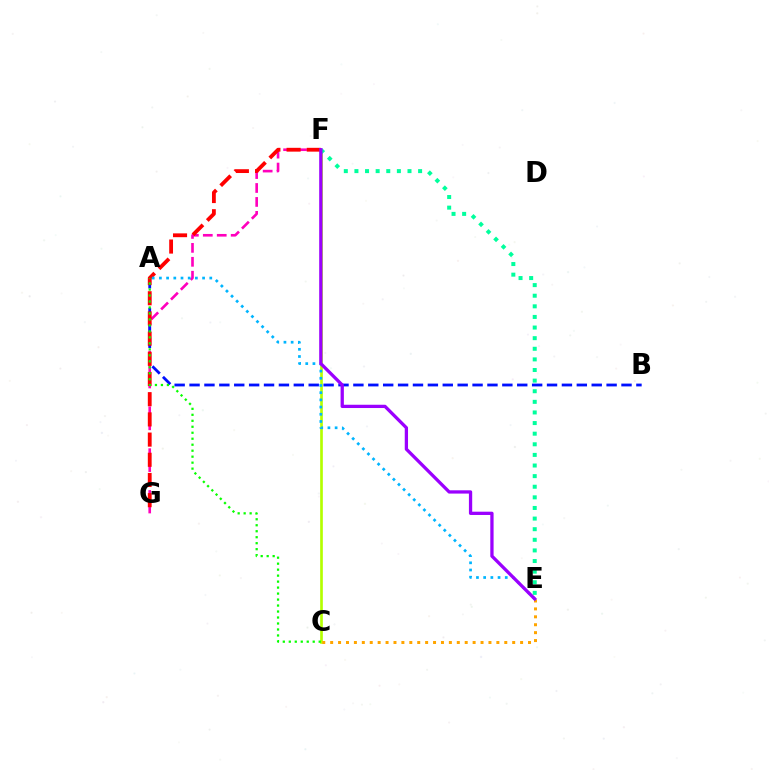{('C', 'F'): [{'color': '#b3ff00', 'line_style': 'solid', 'thickness': 1.92}], ('E', 'F'): [{'color': '#00ff9d', 'line_style': 'dotted', 'thickness': 2.88}, {'color': '#9b00ff', 'line_style': 'solid', 'thickness': 2.36}], ('F', 'G'): [{'color': '#ff00bd', 'line_style': 'dashed', 'thickness': 1.89}, {'color': '#ff0000', 'line_style': 'dashed', 'thickness': 2.74}], ('A', 'B'): [{'color': '#0010ff', 'line_style': 'dashed', 'thickness': 2.02}], ('A', 'C'): [{'color': '#08ff00', 'line_style': 'dotted', 'thickness': 1.63}], ('C', 'E'): [{'color': '#ffa500', 'line_style': 'dotted', 'thickness': 2.15}], ('A', 'E'): [{'color': '#00b5ff', 'line_style': 'dotted', 'thickness': 1.96}]}